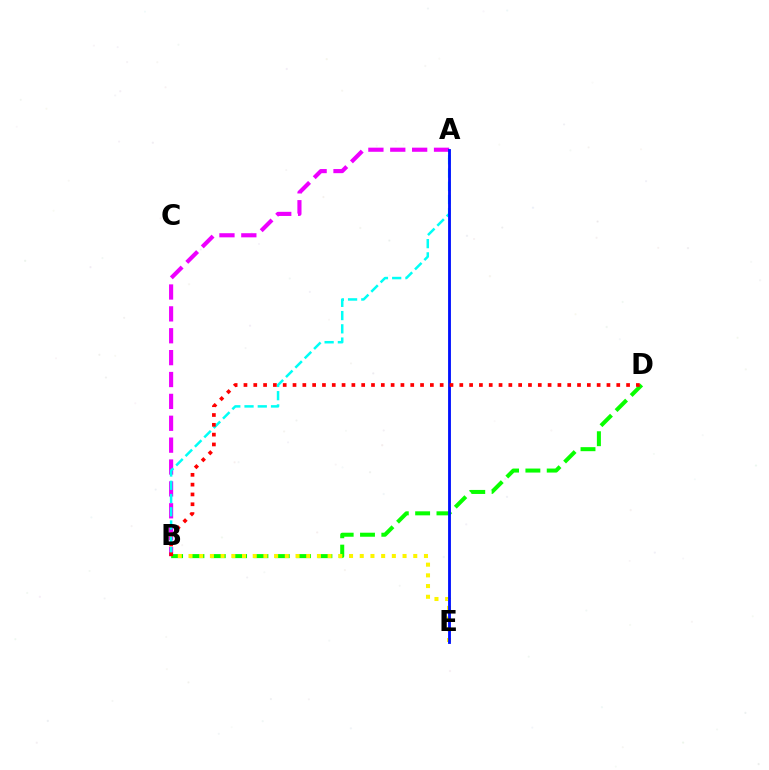{('A', 'B'): [{'color': '#ee00ff', 'line_style': 'dashed', 'thickness': 2.97}, {'color': '#00fff6', 'line_style': 'dashed', 'thickness': 1.8}], ('B', 'D'): [{'color': '#08ff00', 'line_style': 'dashed', 'thickness': 2.9}, {'color': '#ff0000', 'line_style': 'dotted', 'thickness': 2.67}], ('B', 'E'): [{'color': '#fcf500', 'line_style': 'dotted', 'thickness': 2.91}], ('A', 'E'): [{'color': '#0010ff', 'line_style': 'solid', 'thickness': 2.04}]}